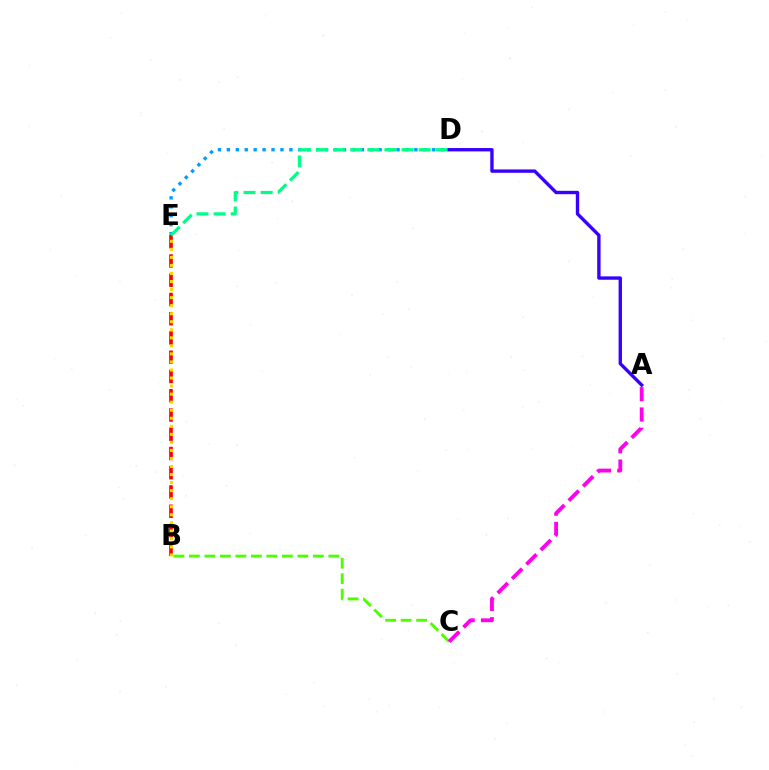{('B', 'C'): [{'color': '#4fff00', 'line_style': 'dashed', 'thickness': 2.1}], ('B', 'E'): [{'color': '#ff0000', 'line_style': 'dashed', 'thickness': 2.62}, {'color': '#ffd500', 'line_style': 'dotted', 'thickness': 2.19}], ('D', 'E'): [{'color': '#009eff', 'line_style': 'dotted', 'thickness': 2.43}, {'color': '#00ff86', 'line_style': 'dashed', 'thickness': 2.33}], ('A', 'C'): [{'color': '#ff00ed', 'line_style': 'dashed', 'thickness': 2.76}], ('A', 'D'): [{'color': '#3700ff', 'line_style': 'solid', 'thickness': 2.43}]}